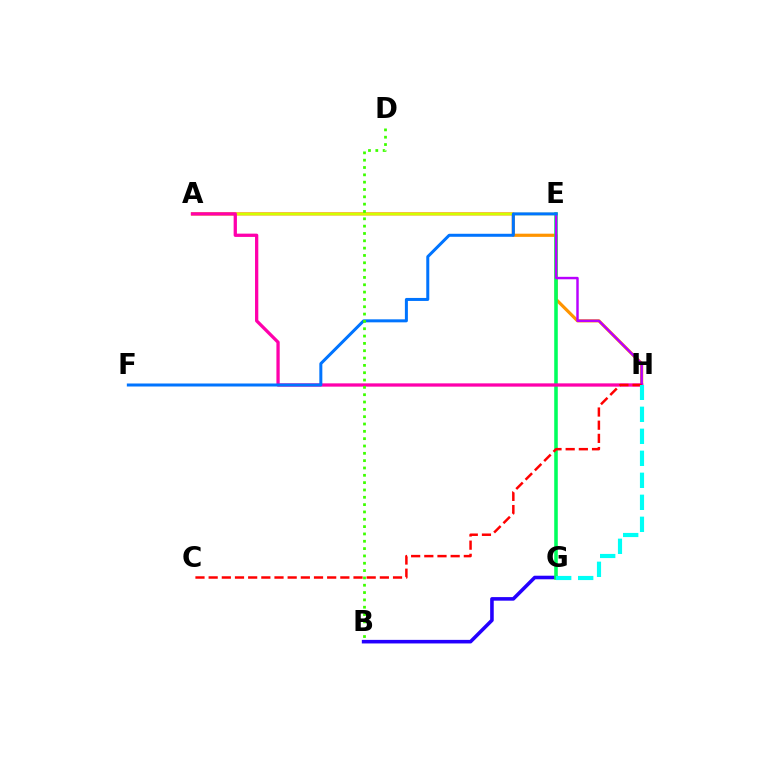{('A', 'H'): [{'color': '#ff9400', 'line_style': 'solid', 'thickness': 2.29}, {'color': '#ff00ac', 'line_style': 'solid', 'thickness': 2.36}], ('B', 'G'): [{'color': '#2500ff', 'line_style': 'solid', 'thickness': 2.58}], ('A', 'E'): [{'color': '#d1ff00', 'line_style': 'solid', 'thickness': 1.73}], ('E', 'G'): [{'color': '#00ff5c', 'line_style': 'solid', 'thickness': 2.56}], ('E', 'H'): [{'color': '#b900ff', 'line_style': 'solid', 'thickness': 1.77}], ('E', 'F'): [{'color': '#0074ff', 'line_style': 'solid', 'thickness': 2.16}], ('C', 'H'): [{'color': '#ff0000', 'line_style': 'dashed', 'thickness': 1.79}], ('B', 'D'): [{'color': '#3dff00', 'line_style': 'dotted', 'thickness': 1.99}], ('G', 'H'): [{'color': '#00fff6', 'line_style': 'dashed', 'thickness': 2.99}]}